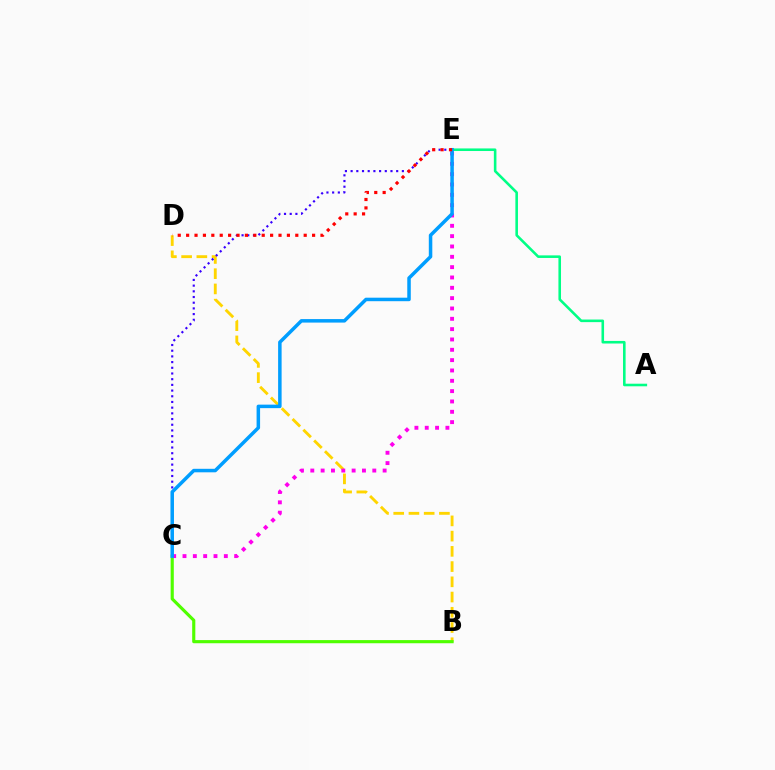{('B', 'D'): [{'color': '#ffd500', 'line_style': 'dashed', 'thickness': 2.07}], ('C', 'E'): [{'color': '#3700ff', 'line_style': 'dotted', 'thickness': 1.55}, {'color': '#ff00ed', 'line_style': 'dotted', 'thickness': 2.81}, {'color': '#009eff', 'line_style': 'solid', 'thickness': 2.52}], ('B', 'C'): [{'color': '#4fff00', 'line_style': 'solid', 'thickness': 2.26}], ('A', 'E'): [{'color': '#00ff86', 'line_style': 'solid', 'thickness': 1.86}], ('D', 'E'): [{'color': '#ff0000', 'line_style': 'dotted', 'thickness': 2.28}]}